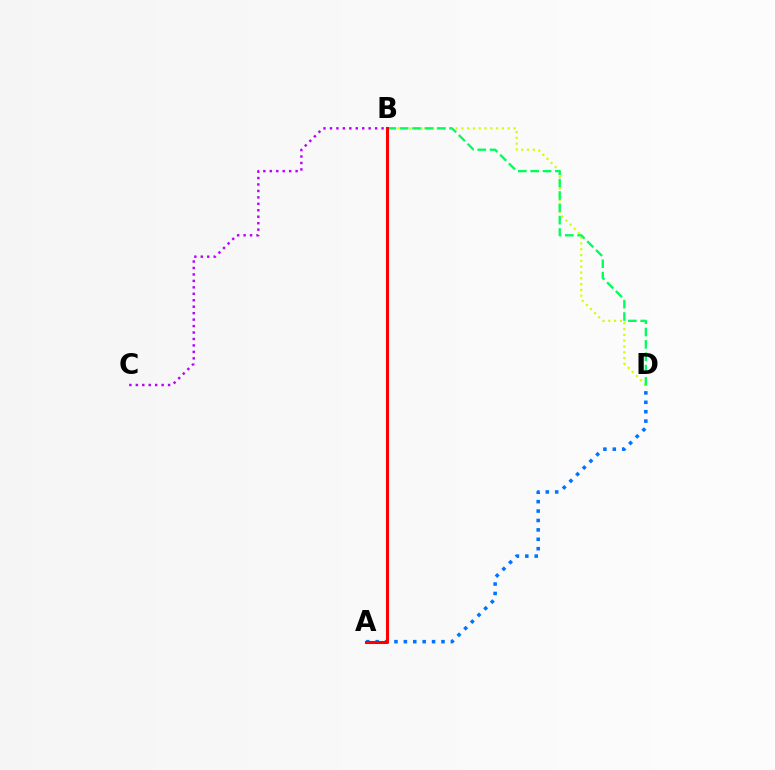{('B', 'D'): [{'color': '#d1ff00', 'line_style': 'dotted', 'thickness': 1.58}, {'color': '#00ff5c', 'line_style': 'dashed', 'thickness': 1.68}], ('A', 'D'): [{'color': '#0074ff', 'line_style': 'dotted', 'thickness': 2.56}], ('B', 'C'): [{'color': '#b900ff', 'line_style': 'dotted', 'thickness': 1.75}], ('A', 'B'): [{'color': '#ff0000', 'line_style': 'solid', 'thickness': 2.2}]}